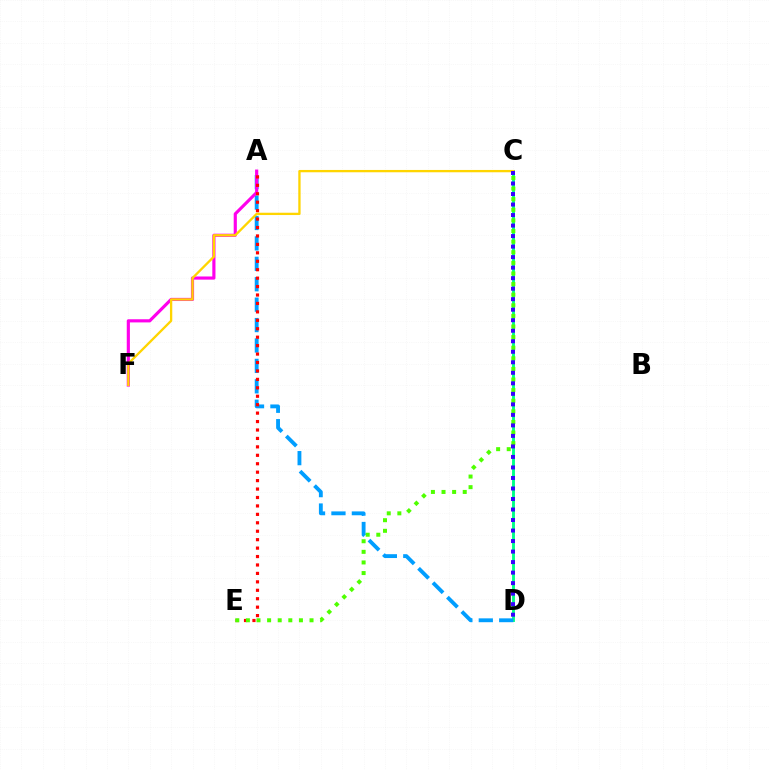{('C', 'D'): [{'color': '#00ff86', 'line_style': 'solid', 'thickness': 2.08}, {'color': '#3700ff', 'line_style': 'dotted', 'thickness': 2.86}], ('A', 'D'): [{'color': '#009eff', 'line_style': 'dashed', 'thickness': 2.77}], ('A', 'F'): [{'color': '#ff00ed', 'line_style': 'solid', 'thickness': 2.27}], ('C', 'F'): [{'color': '#ffd500', 'line_style': 'solid', 'thickness': 1.67}], ('A', 'E'): [{'color': '#ff0000', 'line_style': 'dotted', 'thickness': 2.29}], ('C', 'E'): [{'color': '#4fff00', 'line_style': 'dotted', 'thickness': 2.88}]}